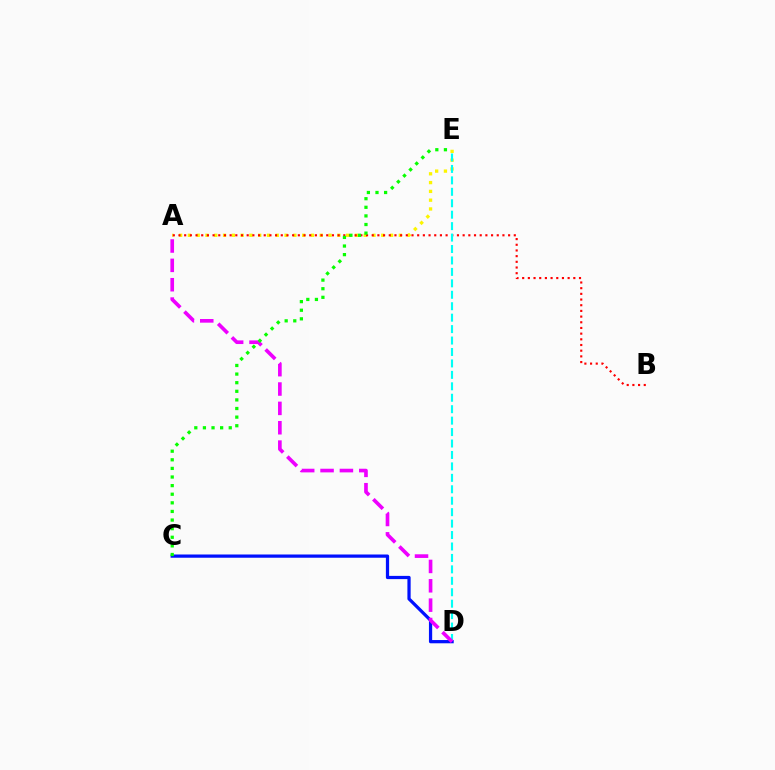{('A', 'E'): [{'color': '#fcf500', 'line_style': 'dotted', 'thickness': 2.39}], ('A', 'B'): [{'color': '#ff0000', 'line_style': 'dotted', 'thickness': 1.54}], ('D', 'E'): [{'color': '#00fff6', 'line_style': 'dashed', 'thickness': 1.55}], ('C', 'D'): [{'color': '#0010ff', 'line_style': 'solid', 'thickness': 2.33}], ('A', 'D'): [{'color': '#ee00ff', 'line_style': 'dashed', 'thickness': 2.63}], ('C', 'E'): [{'color': '#08ff00', 'line_style': 'dotted', 'thickness': 2.34}]}